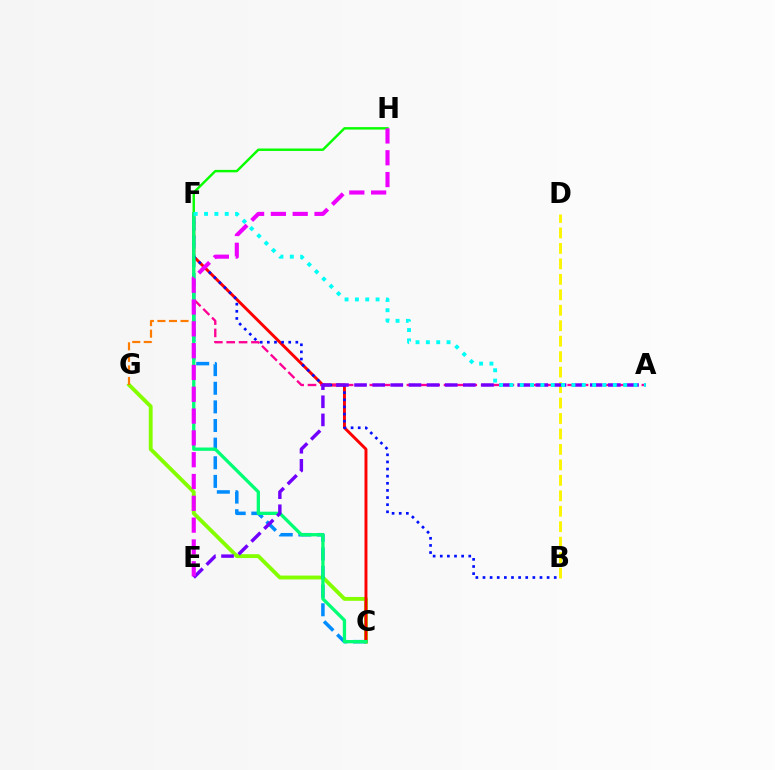{('C', 'G'): [{'color': '#84ff00', 'line_style': 'solid', 'thickness': 2.77}], ('C', 'F'): [{'color': '#ff0000', 'line_style': 'solid', 'thickness': 2.12}, {'color': '#008cff', 'line_style': 'dashed', 'thickness': 2.53}, {'color': '#00ff74', 'line_style': 'solid', 'thickness': 2.38}], ('F', 'H'): [{'color': '#08ff00', 'line_style': 'solid', 'thickness': 1.75}], ('B', 'D'): [{'color': '#fcf500', 'line_style': 'dashed', 'thickness': 2.1}], ('B', 'F'): [{'color': '#0010ff', 'line_style': 'dotted', 'thickness': 1.94}], ('F', 'G'): [{'color': '#ff7c00', 'line_style': 'dashed', 'thickness': 1.57}], ('A', 'F'): [{'color': '#ff0094', 'line_style': 'dashed', 'thickness': 1.68}, {'color': '#00fff6', 'line_style': 'dotted', 'thickness': 2.81}], ('A', 'E'): [{'color': '#7200ff', 'line_style': 'dashed', 'thickness': 2.46}], ('E', 'H'): [{'color': '#ee00ff', 'line_style': 'dashed', 'thickness': 2.96}]}